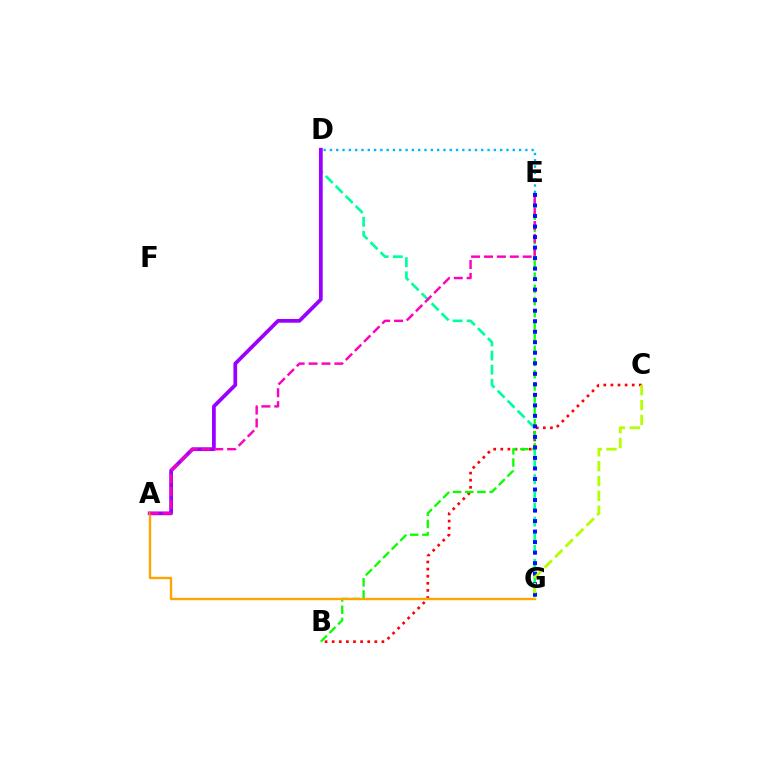{('D', 'G'): [{'color': '#00ff9d', 'line_style': 'dashed', 'thickness': 1.92}], ('B', 'C'): [{'color': '#ff0000', 'line_style': 'dotted', 'thickness': 1.93}], ('B', 'E'): [{'color': '#08ff00', 'line_style': 'dashed', 'thickness': 1.66}], ('A', 'D'): [{'color': '#9b00ff', 'line_style': 'solid', 'thickness': 2.7}], ('D', 'E'): [{'color': '#00b5ff', 'line_style': 'dotted', 'thickness': 1.71}], ('A', 'G'): [{'color': '#ffa500', 'line_style': 'solid', 'thickness': 1.7}], ('A', 'E'): [{'color': '#ff00bd', 'line_style': 'dashed', 'thickness': 1.75}], ('E', 'G'): [{'color': '#0010ff', 'line_style': 'dotted', 'thickness': 2.86}], ('C', 'G'): [{'color': '#b3ff00', 'line_style': 'dashed', 'thickness': 2.02}]}